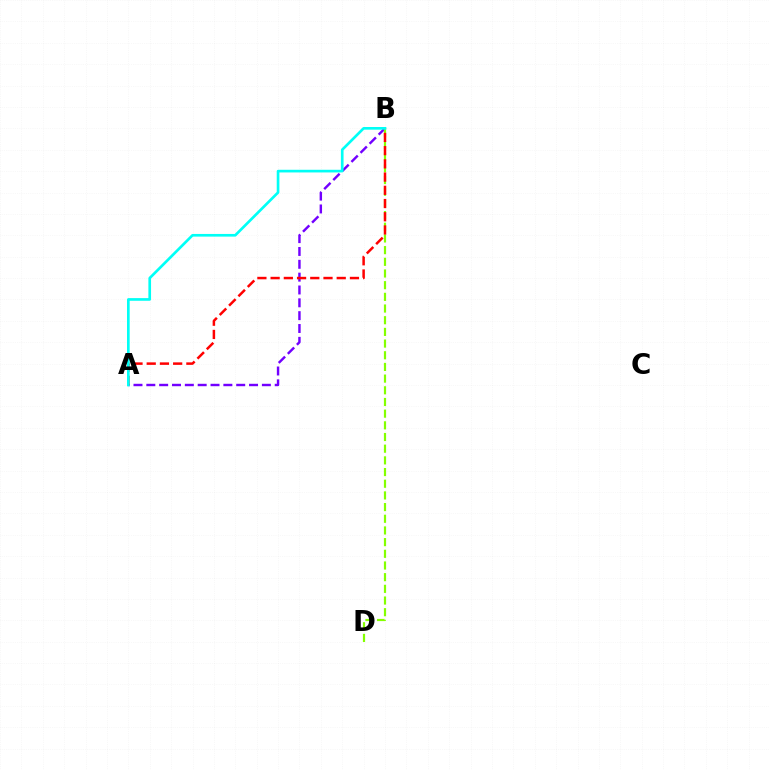{('A', 'B'): [{'color': '#7200ff', 'line_style': 'dashed', 'thickness': 1.74}, {'color': '#ff0000', 'line_style': 'dashed', 'thickness': 1.8}, {'color': '#00fff6', 'line_style': 'solid', 'thickness': 1.92}], ('B', 'D'): [{'color': '#84ff00', 'line_style': 'dashed', 'thickness': 1.59}]}